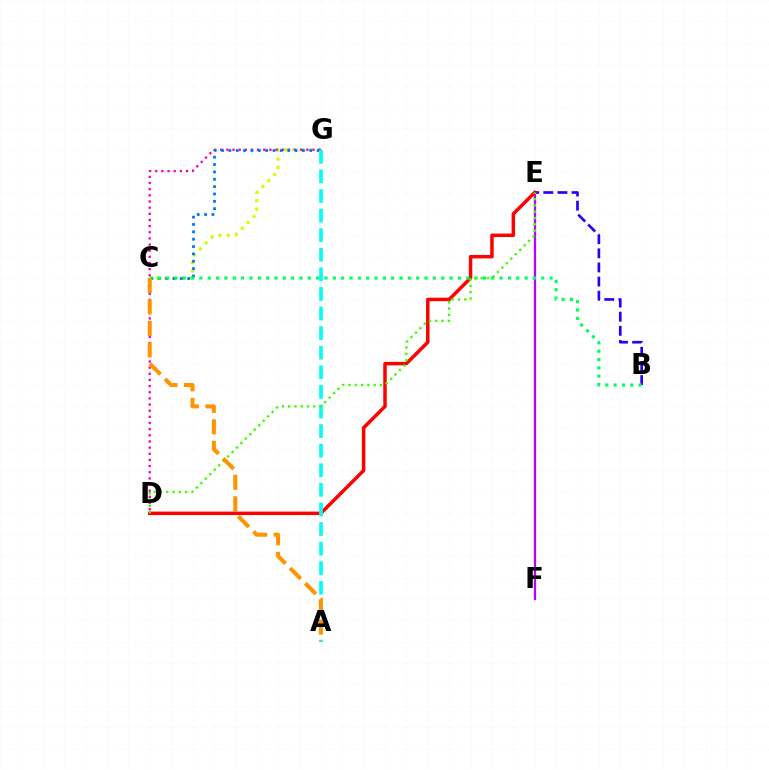{('C', 'G'): [{'color': '#d1ff00', 'line_style': 'dotted', 'thickness': 2.29}, {'color': '#0074ff', 'line_style': 'dotted', 'thickness': 2.0}], ('E', 'F'): [{'color': '#b900ff', 'line_style': 'solid', 'thickness': 1.64}], ('B', 'E'): [{'color': '#2500ff', 'line_style': 'dashed', 'thickness': 1.92}], ('D', 'E'): [{'color': '#ff0000', 'line_style': 'solid', 'thickness': 2.52}, {'color': '#3dff00', 'line_style': 'dotted', 'thickness': 1.71}], ('D', 'G'): [{'color': '#ff00ac', 'line_style': 'dotted', 'thickness': 1.67}], ('B', 'C'): [{'color': '#00ff5c', 'line_style': 'dotted', 'thickness': 2.27}], ('A', 'G'): [{'color': '#00fff6', 'line_style': 'dashed', 'thickness': 2.66}], ('A', 'C'): [{'color': '#ff9400', 'line_style': 'dashed', 'thickness': 2.91}]}